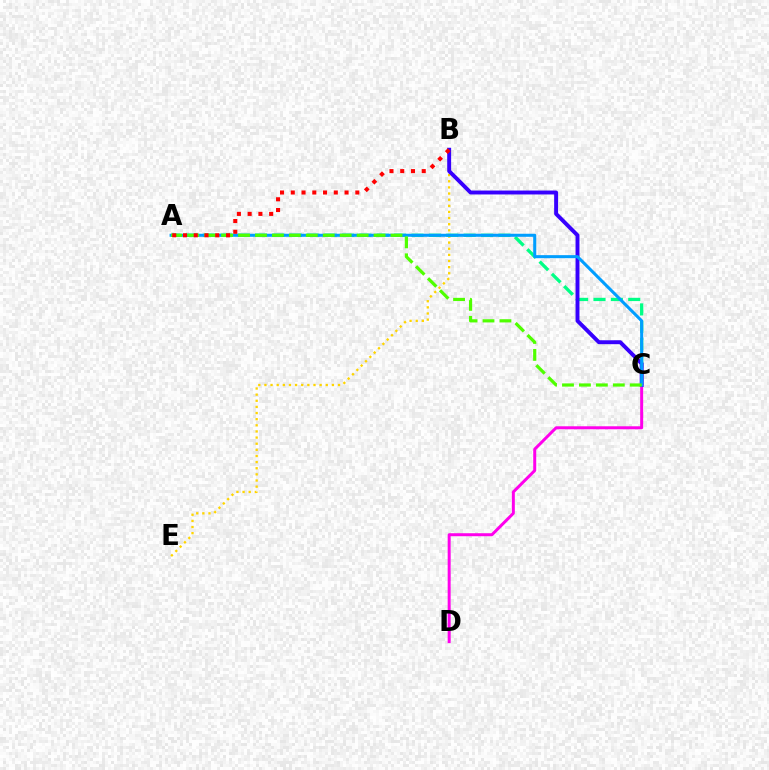{('B', 'E'): [{'color': '#ffd500', 'line_style': 'dotted', 'thickness': 1.67}], ('A', 'C'): [{'color': '#00ff86', 'line_style': 'dashed', 'thickness': 2.36}, {'color': '#009eff', 'line_style': 'solid', 'thickness': 2.19}, {'color': '#4fff00', 'line_style': 'dashed', 'thickness': 2.3}], ('C', 'D'): [{'color': '#ff00ed', 'line_style': 'solid', 'thickness': 2.15}], ('B', 'C'): [{'color': '#3700ff', 'line_style': 'solid', 'thickness': 2.82}], ('A', 'B'): [{'color': '#ff0000', 'line_style': 'dotted', 'thickness': 2.92}]}